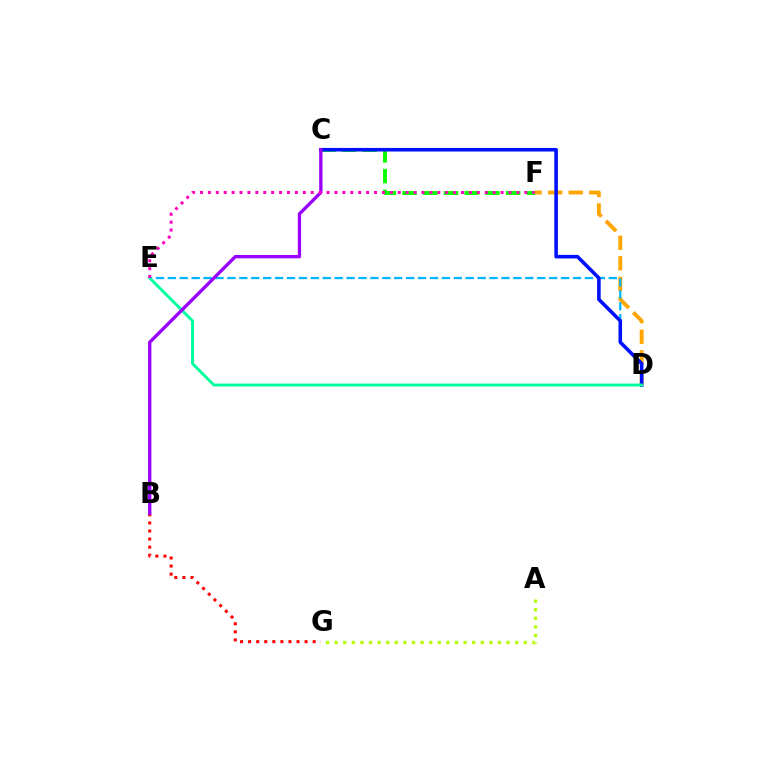{('D', 'F'): [{'color': '#ffa500', 'line_style': 'dashed', 'thickness': 2.79}], ('C', 'F'): [{'color': '#08ff00', 'line_style': 'dashed', 'thickness': 2.81}], ('D', 'E'): [{'color': '#00b5ff', 'line_style': 'dashed', 'thickness': 1.62}, {'color': '#00ff9d', 'line_style': 'solid', 'thickness': 2.09}], ('A', 'G'): [{'color': '#b3ff00', 'line_style': 'dotted', 'thickness': 2.34}], ('C', 'D'): [{'color': '#0010ff', 'line_style': 'solid', 'thickness': 2.57}], ('B', 'G'): [{'color': '#ff0000', 'line_style': 'dotted', 'thickness': 2.19}], ('B', 'C'): [{'color': '#9b00ff', 'line_style': 'solid', 'thickness': 2.39}], ('E', 'F'): [{'color': '#ff00bd', 'line_style': 'dotted', 'thickness': 2.15}]}